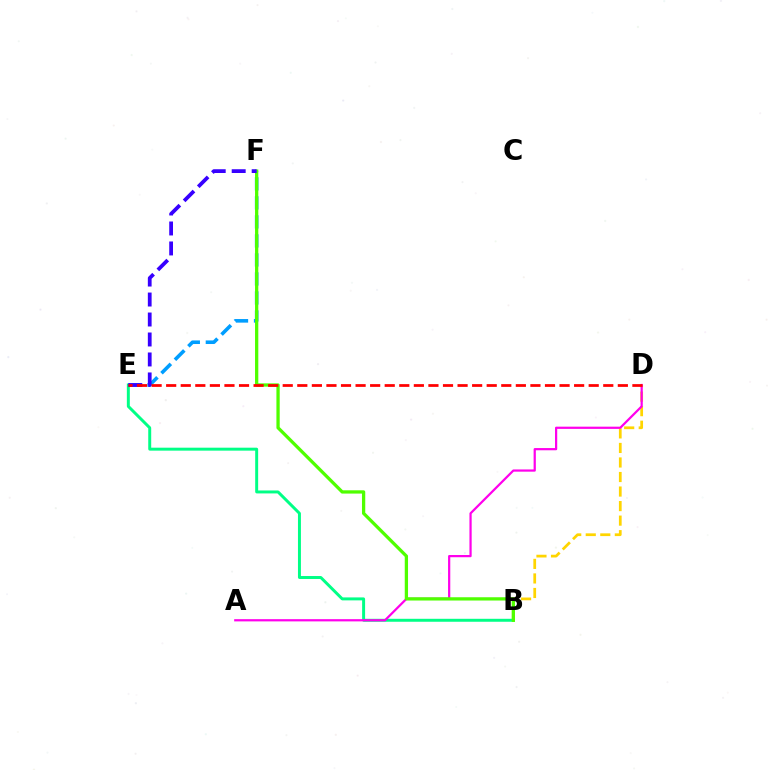{('B', 'D'): [{'color': '#ffd500', 'line_style': 'dashed', 'thickness': 1.97}], ('B', 'E'): [{'color': '#00ff86', 'line_style': 'solid', 'thickness': 2.13}], ('E', 'F'): [{'color': '#009eff', 'line_style': 'dashed', 'thickness': 2.58}, {'color': '#3700ff', 'line_style': 'dashed', 'thickness': 2.71}], ('A', 'D'): [{'color': '#ff00ed', 'line_style': 'solid', 'thickness': 1.6}], ('B', 'F'): [{'color': '#4fff00', 'line_style': 'solid', 'thickness': 2.36}], ('D', 'E'): [{'color': '#ff0000', 'line_style': 'dashed', 'thickness': 1.98}]}